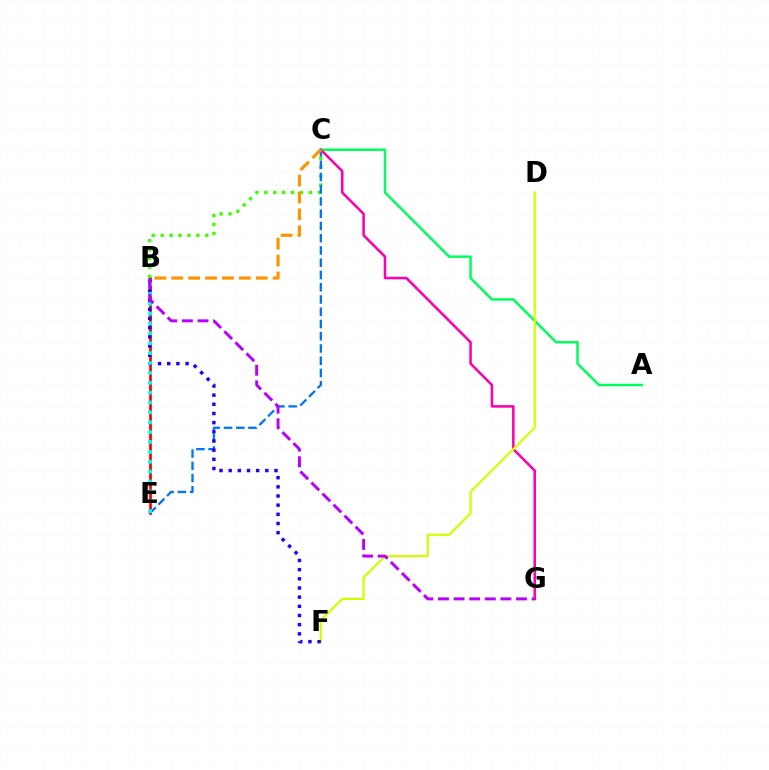{('A', 'C'): [{'color': '#00ff5c', 'line_style': 'solid', 'thickness': 1.78}], ('B', 'E'): [{'color': '#ff0000', 'line_style': 'solid', 'thickness': 1.95}, {'color': '#00fff6', 'line_style': 'dotted', 'thickness': 2.68}], ('C', 'G'): [{'color': '#ff00ac', 'line_style': 'solid', 'thickness': 1.84}], ('B', 'C'): [{'color': '#3dff00', 'line_style': 'dotted', 'thickness': 2.42}, {'color': '#ff9400', 'line_style': 'dashed', 'thickness': 2.3}], ('D', 'F'): [{'color': '#d1ff00', 'line_style': 'solid', 'thickness': 1.59}], ('C', 'E'): [{'color': '#0074ff', 'line_style': 'dashed', 'thickness': 1.66}], ('B', 'F'): [{'color': '#2500ff', 'line_style': 'dotted', 'thickness': 2.49}], ('B', 'G'): [{'color': '#b900ff', 'line_style': 'dashed', 'thickness': 2.12}]}